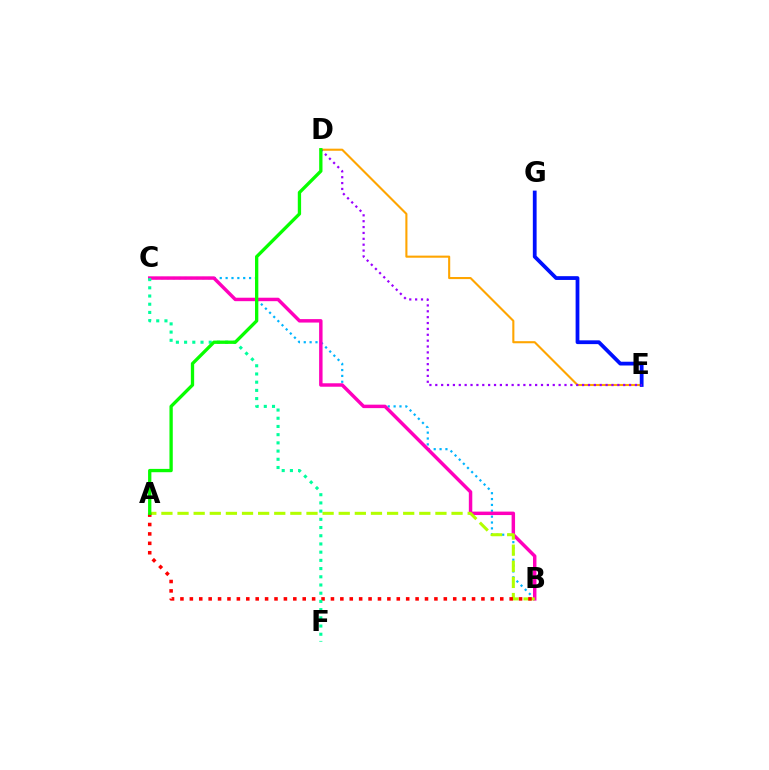{('B', 'C'): [{'color': '#00b5ff', 'line_style': 'dotted', 'thickness': 1.59}, {'color': '#ff00bd', 'line_style': 'solid', 'thickness': 2.49}], ('D', 'E'): [{'color': '#ffa500', 'line_style': 'solid', 'thickness': 1.51}, {'color': '#9b00ff', 'line_style': 'dotted', 'thickness': 1.6}], ('A', 'B'): [{'color': '#b3ff00', 'line_style': 'dashed', 'thickness': 2.19}, {'color': '#ff0000', 'line_style': 'dotted', 'thickness': 2.56}], ('E', 'G'): [{'color': '#0010ff', 'line_style': 'solid', 'thickness': 2.72}], ('C', 'F'): [{'color': '#00ff9d', 'line_style': 'dotted', 'thickness': 2.23}], ('A', 'D'): [{'color': '#08ff00', 'line_style': 'solid', 'thickness': 2.38}]}